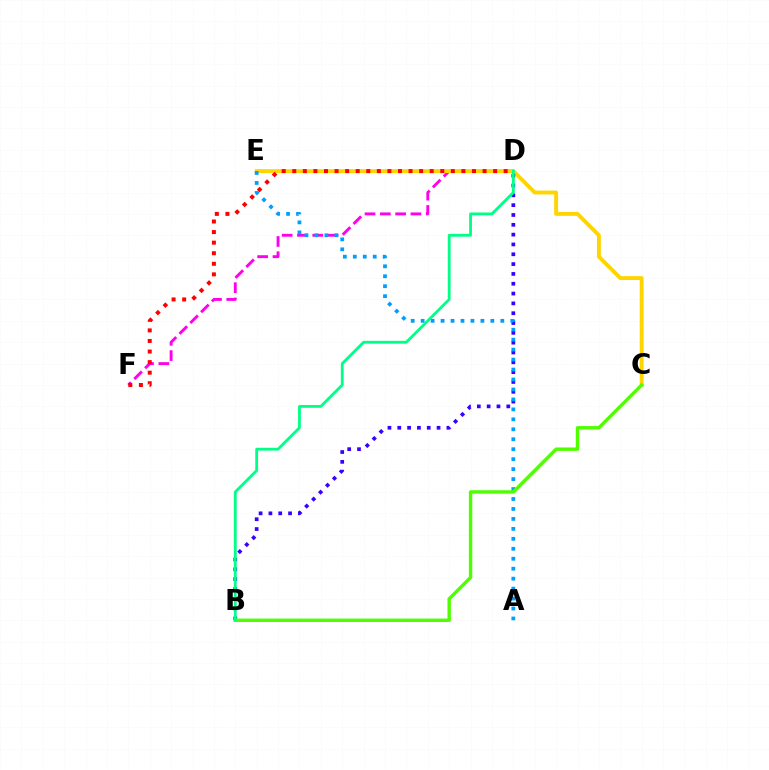{('D', 'F'): [{'color': '#ff00ed', 'line_style': 'dashed', 'thickness': 2.08}, {'color': '#ff0000', 'line_style': 'dotted', 'thickness': 2.87}], ('C', 'E'): [{'color': '#ffd500', 'line_style': 'solid', 'thickness': 2.81}], ('B', 'D'): [{'color': '#3700ff', 'line_style': 'dotted', 'thickness': 2.67}, {'color': '#00ff86', 'line_style': 'solid', 'thickness': 2.02}], ('A', 'E'): [{'color': '#009eff', 'line_style': 'dotted', 'thickness': 2.71}], ('B', 'C'): [{'color': '#4fff00', 'line_style': 'solid', 'thickness': 2.45}]}